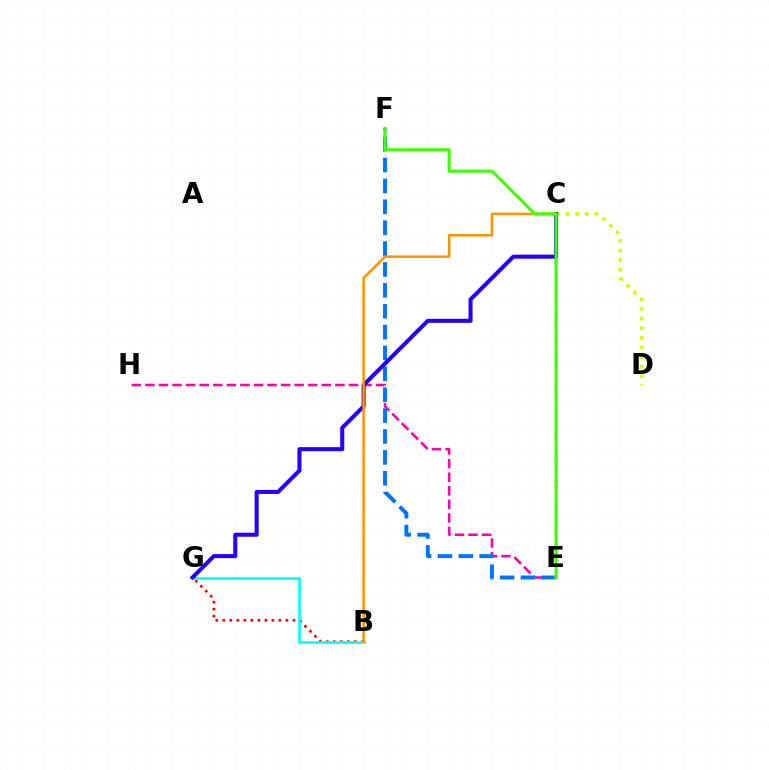{('E', 'H'): [{'color': '#ff00ac', 'line_style': 'dashed', 'thickness': 1.84}], ('B', 'G'): [{'color': '#ff0000', 'line_style': 'dotted', 'thickness': 1.91}, {'color': '#00fff6', 'line_style': 'solid', 'thickness': 1.9}], ('E', 'F'): [{'color': '#0074ff', 'line_style': 'dashed', 'thickness': 2.84}, {'color': '#3dff00', 'line_style': 'solid', 'thickness': 2.22}], ('C', 'D'): [{'color': '#d1ff00', 'line_style': 'dotted', 'thickness': 2.61}], ('C', 'G'): [{'color': '#2500ff', 'line_style': 'solid', 'thickness': 2.93}], ('C', 'E'): [{'color': '#b900ff', 'line_style': 'dotted', 'thickness': 1.62}, {'color': '#00ff5c', 'line_style': 'dotted', 'thickness': 1.57}], ('B', 'C'): [{'color': '#ff9400', 'line_style': 'solid', 'thickness': 1.82}]}